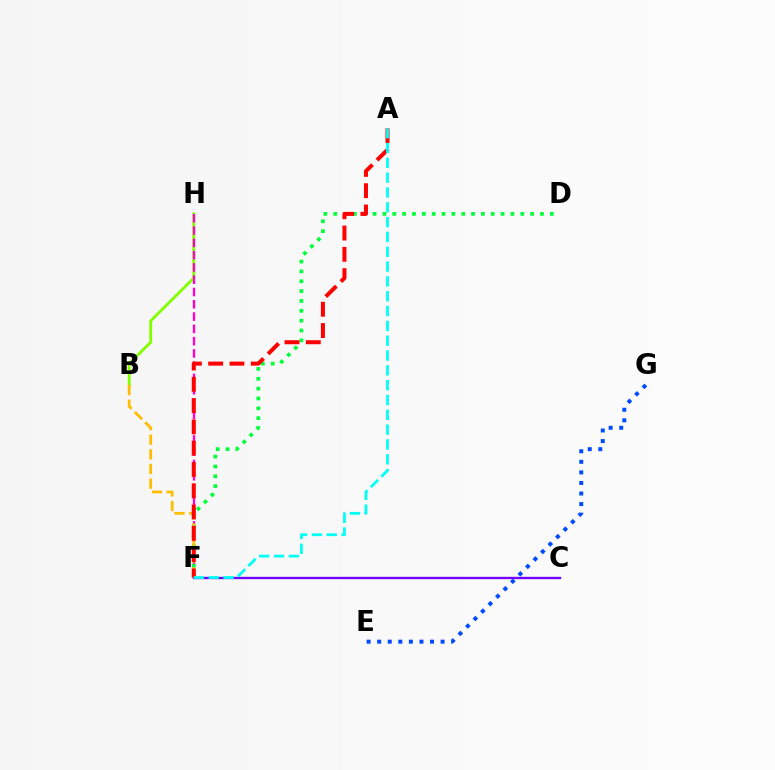{('B', 'H'): [{'color': '#84ff00', 'line_style': 'solid', 'thickness': 2.06}], ('F', 'H'): [{'color': '#ff00cf', 'line_style': 'dashed', 'thickness': 1.67}], ('D', 'F'): [{'color': '#00ff39', 'line_style': 'dotted', 'thickness': 2.68}], ('C', 'F'): [{'color': '#7200ff', 'line_style': 'solid', 'thickness': 1.69}], ('B', 'F'): [{'color': '#ffbd00', 'line_style': 'dashed', 'thickness': 1.99}], ('E', 'G'): [{'color': '#004bff', 'line_style': 'dotted', 'thickness': 2.87}], ('A', 'F'): [{'color': '#ff0000', 'line_style': 'dashed', 'thickness': 2.89}, {'color': '#00fff6', 'line_style': 'dashed', 'thickness': 2.01}]}